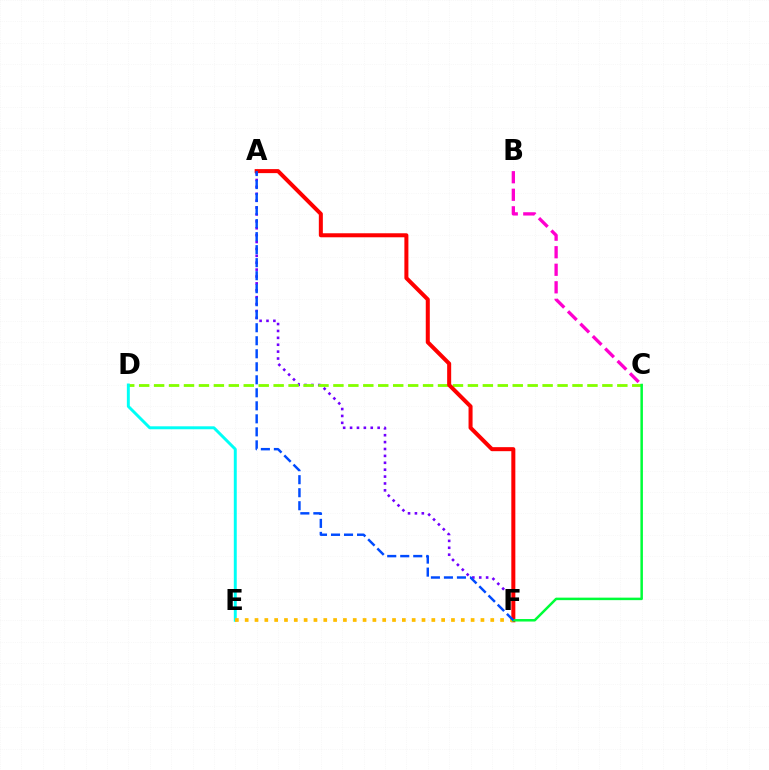{('A', 'F'): [{'color': '#7200ff', 'line_style': 'dotted', 'thickness': 1.87}, {'color': '#ff0000', 'line_style': 'solid', 'thickness': 2.9}, {'color': '#004bff', 'line_style': 'dashed', 'thickness': 1.77}], ('C', 'D'): [{'color': '#84ff00', 'line_style': 'dashed', 'thickness': 2.03}], ('B', 'C'): [{'color': '#ff00cf', 'line_style': 'dashed', 'thickness': 2.38}], ('D', 'E'): [{'color': '#00fff6', 'line_style': 'solid', 'thickness': 2.12}], ('E', 'F'): [{'color': '#ffbd00', 'line_style': 'dotted', 'thickness': 2.67}], ('C', 'F'): [{'color': '#00ff39', 'line_style': 'solid', 'thickness': 1.8}]}